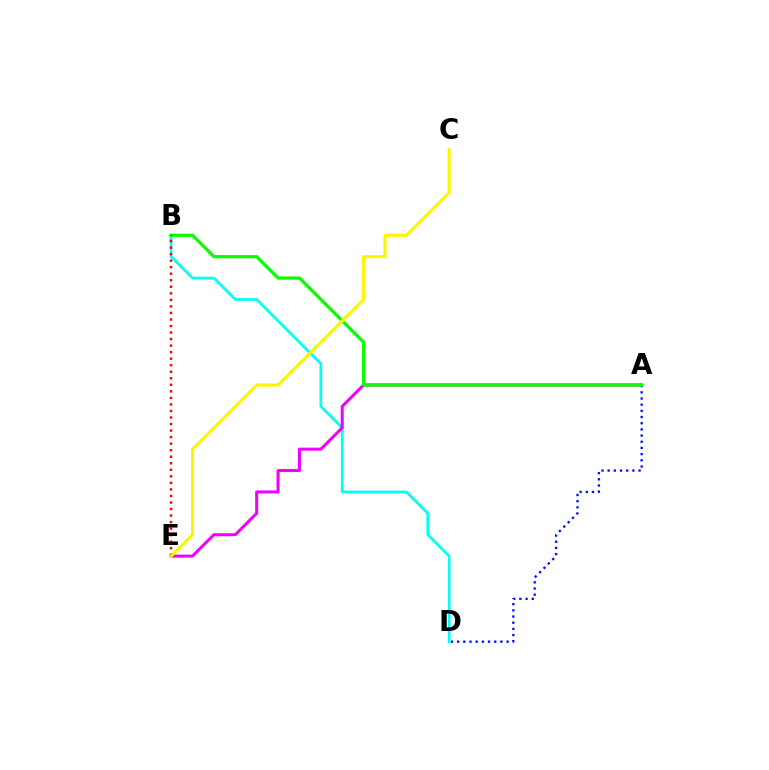{('A', 'D'): [{'color': '#0010ff', 'line_style': 'dotted', 'thickness': 1.68}], ('B', 'D'): [{'color': '#00fff6', 'line_style': 'solid', 'thickness': 1.95}], ('A', 'E'): [{'color': '#ee00ff', 'line_style': 'solid', 'thickness': 2.18}], ('A', 'B'): [{'color': '#08ff00', 'line_style': 'solid', 'thickness': 2.32}], ('B', 'E'): [{'color': '#ff0000', 'line_style': 'dotted', 'thickness': 1.78}], ('C', 'E'): [{'color': '#fcf500', 'line_style': 'solid', 'thickness': 2.2}]}